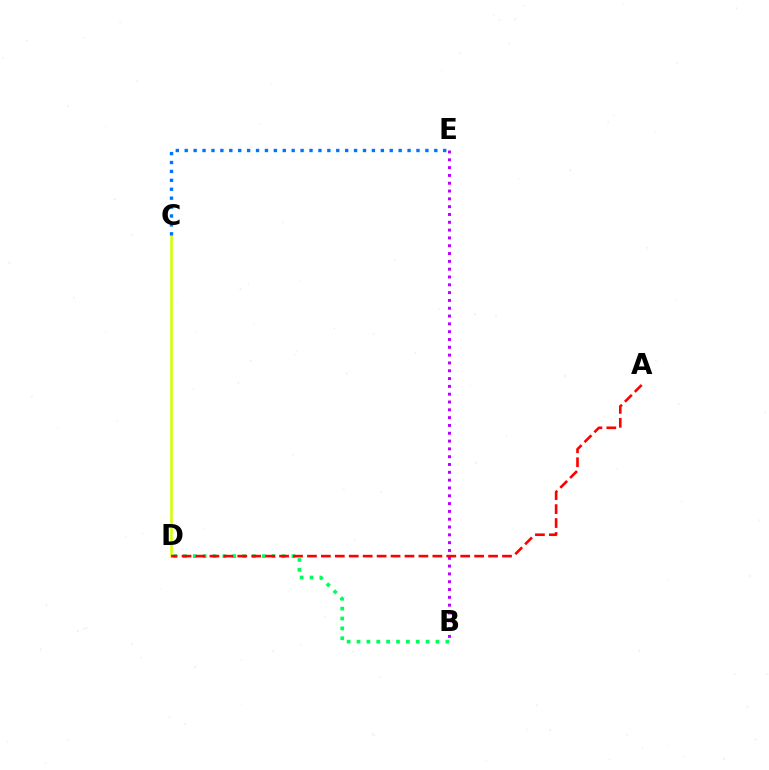{('B', 'D'): [{'color': '#00ff5c', 'line_style': 'dotted', 'thickness': 2.68}], ('B', 'E'): [{'color': '#b900ff', 'line_style': 'dotted', 'thickness': 2.12}], ('C', 'D'): [{'color': '#d1ff00', 'line_style': 'solid', 'thickness': 1.81}], ('A', 'D'): [{'color': '#ff0000', 'line_style': 'dashed', 'thickness': 1.89}], ('C', 'E'): [{'color': '#0074ff', 'line_style': 'dotted', 'thickness': 2.42}]}